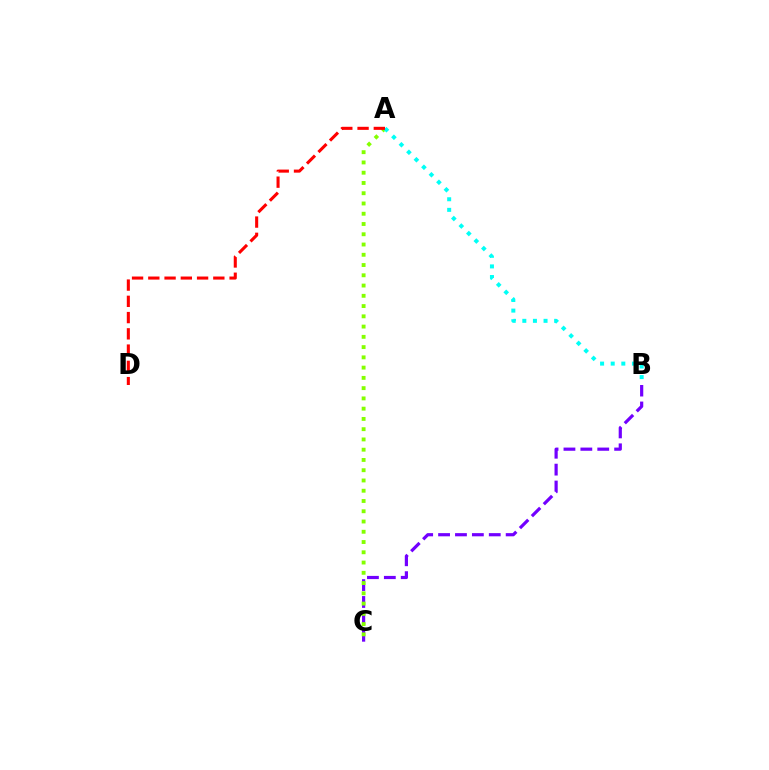{('B', 'C'): [{'color': '#7200ff', 'line_style': 'dashed', 'thickness': 2.3}], ('A', 'C'): [{'color': '#84ff00', 'line_style': 'dotted', 'thickness': 2.79}], ('A', 'B'): [{'color': '#00fff6', 'line_style': 'dotted', 'thickness': 2.88}], ('A', 'D'): [{'color': '#ff0000', 'line_style': 'dashed', 'thickness': 2.21}]}